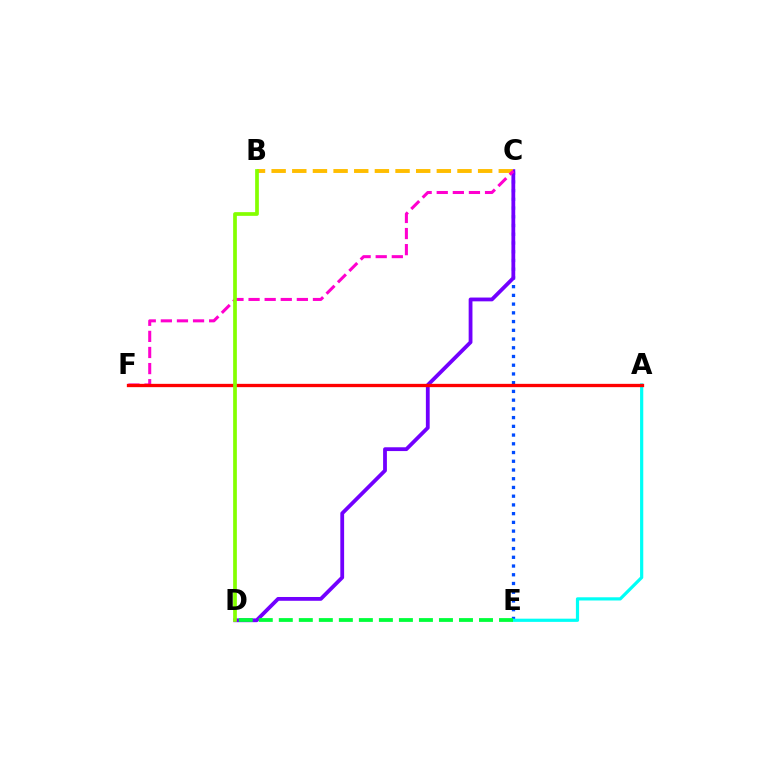{('C', 'E'): [{'color': '#004bff', 'line_style': 'dotted', 'thickness': 2.37}], ('C', 'D'): [{'color': '#7200ff', 'line_style': 'solid', 'thickness': 2.73}], ('B', 'C'): [{'color': '#ffbd00', 'line_style': 'dashed', 'thickness': 2.81}], ('A', 'E'): [{'color': '#00fff6', 'line_style': 'solid', 'thickness': 2.31}], ('D', 'E'): [{'color': '#00ff39', 'line_style': 'dashed', 'thickness': 2.72}], ('C', 'F'): [{'color': '#ff00cf', 'line_style': 'dashed', 'thickness': 2.19}], ('A', 'F'): [{'color': '#ff0000', 'line_style': 'solid', 'thickness': 2.38}], ('B', 'D'): [{'color': '#84ff00', 'line_style': 'solid', 'thickness': 2.67}]}